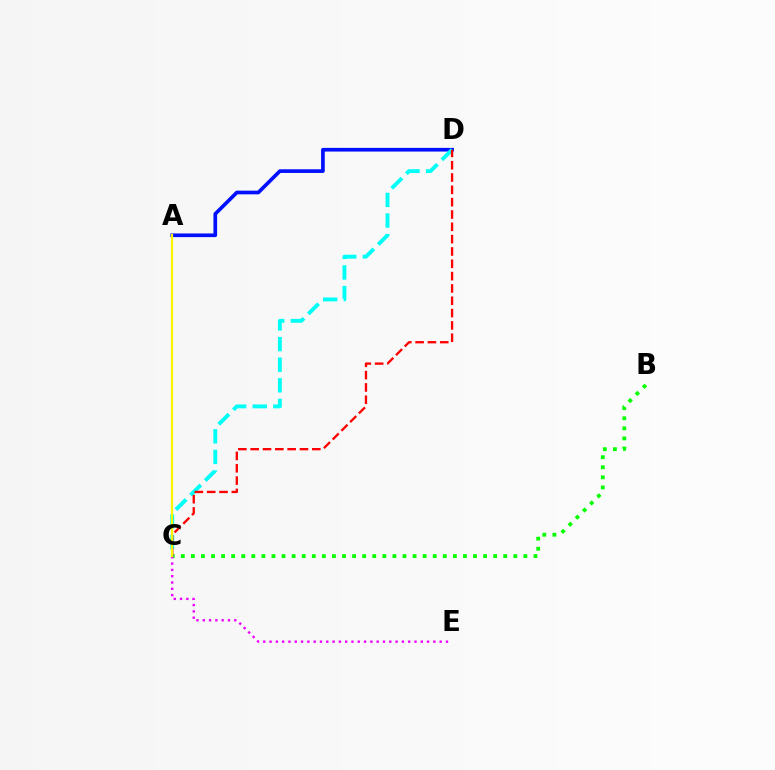{('A', 'D'): [{'color': '#0010ff', 'line_style': 'solid', 'thickness': 2.65}], ('B', 'C'): [{'color': '#08ff00', 'line_style': 'dotted', 'thickness': 2.74}], ('C', 'E'): [{'color': '#ee00ff', 'line_style': 'dotted', 'thickness': 1.71}], ('C', 'D'): [{'color': '#00fff6', 'line_style': 'dashed', 'thickness': 2.8}, {'color': '#ff0000', 'line_style': 'dashed', 'thickness': 1.67}], ('A', 'C'): [{'color': '#fcf500', 'line_style': 'solid', 'thickness': 1.61}]}